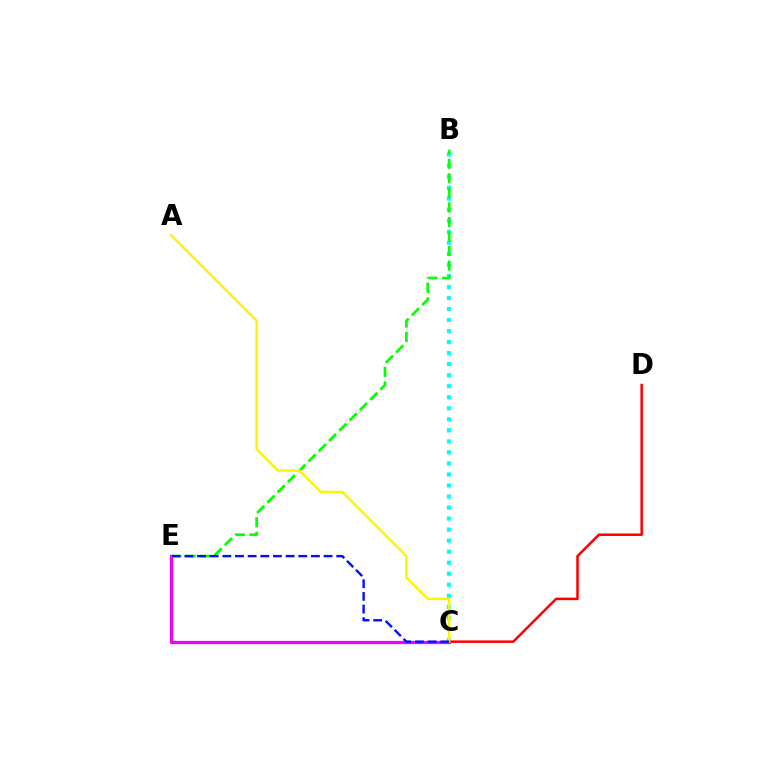{('B', 'C'): [{'color': '#00fff6', 'line_style': 'dotted', 'thickness': 3.0}], ('C', 'E'): [{'color': '#ee00ff', 'line_style': 'solid', 'thickness': 2.33}, {'color': '#0010ff', 'line_style': 'dashed', 'thickness': 1.72}], ('C', 'D'): [{'color': '#ff0000', 'line_style': 'solid', 'thickness': 1.81}], ('B', 'E'): [{'color': '#08ff00', 'line_style': 'dashed', 'thickness': 1.98}], ('A', 'C'): [{'color': '#fcf500', 'line_style': 'solid', 'thickness': 1.74}]}